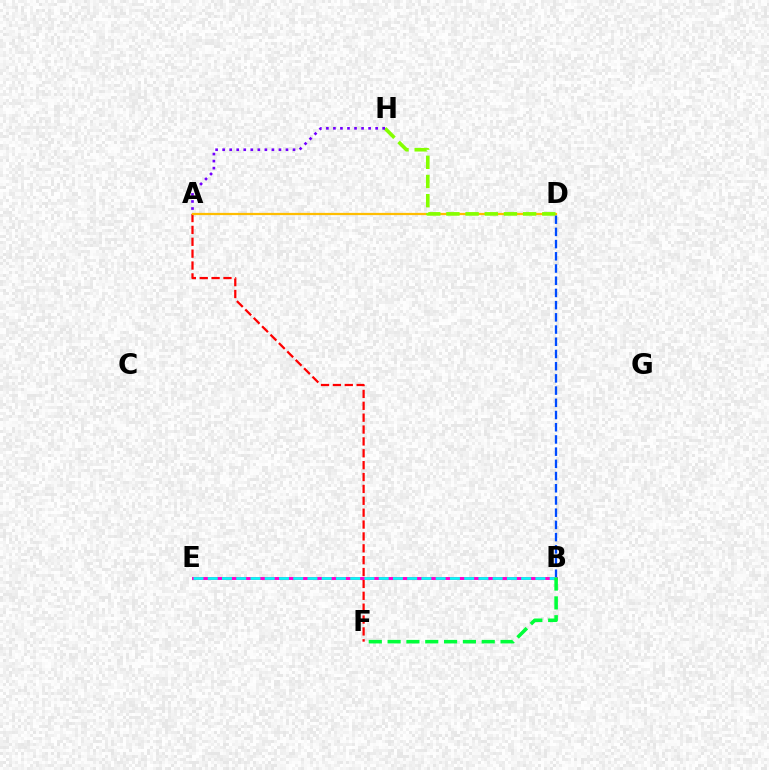{('A', 'F'): [{'color': '#ff0000', 'line_style': 'dashed', 'thickness': 1.61}], ('B', 'D'): [{'color': '#004bff', 'line_style': 'dashed', 'thickness': 1.66}], ('A', 'D'): [{'color': '#ffbd00', 'line_style': 'solid', 'thickness': 1.62}], ('B', 'E'): [{'color': '#ff00cf', 'line_style': 'solid', 'thickness': 2.12}, {'color': '#00fff6', 'line_style': 'dashed', 'thickness': 1.94}], ('D', 'H'): [{'color': '#84ff00', 'line_style': 'dashed', 'thickness': 2.61}], ('B', 'F'): [{'color': '#00ff39', 'line_style': 'dashed', 'thickness': 2.56}], ('A', 'H'): [{'color': '#7200ff', 'line_style': 'dotted', 'thickness': 1.91}]}